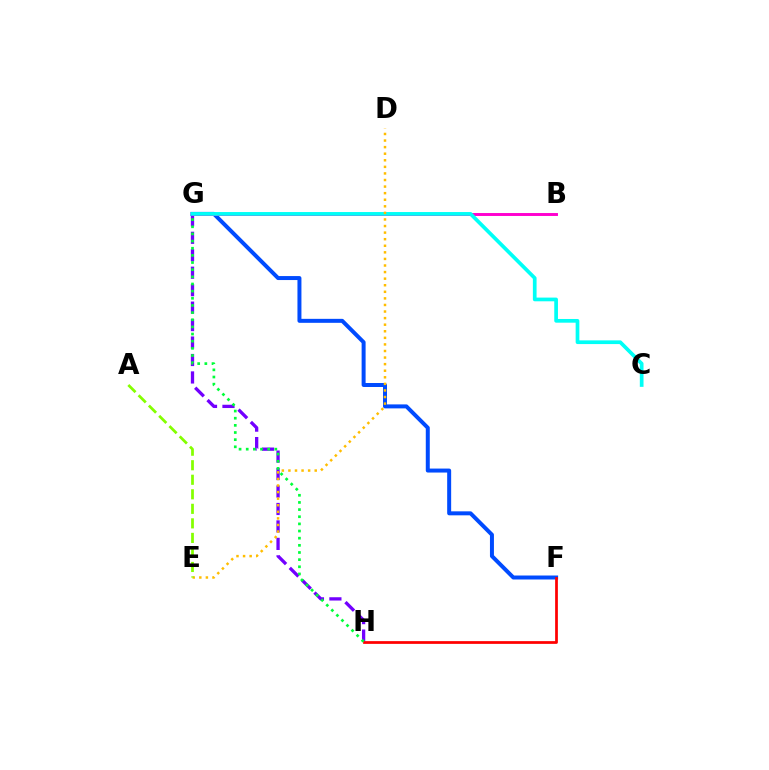{('F', 'G'): [{'color': '#004bff', 'line_style': 'solid', 'thickness': 2.87}], ('G', 'H'): [{'color': '#7200ff', 'line_style': 'dashed', 'thickness': 2.37}, {'color': '#00ff39', 'line_style': 'dotted', 'thickness': 1.94}], ('B', 'G'): [{'color': '#ff00cf', 'line_style': 'solid', 'thickness': 2.11}], ('C', 'G'): [{'color': '#00fff6', 'line_style': 'solid', 'thickness': 2.67}], ('F', 'H'): [{'color': '#ff0000', 'line_style': 'solid', 'thickness': 1.97}], ('D', 'E'): [{'color': '#ffbd00', 'line_style': 'dotted', 'thickness': 1.79}], ('A', 'E'): [{'color': '#84ff00', 'line_style': 'dashed', 'thickness': 1.97}]}